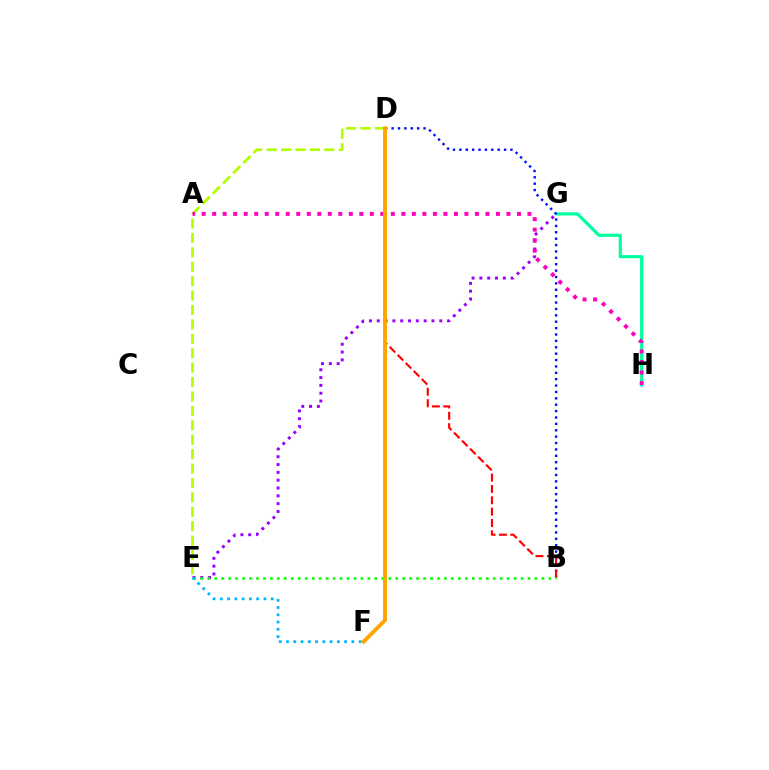{('G', 'H'): [{'color': '#00ff9d', 'line_style': 'solid', 'thickness': 2.27}], ('D', 'E'): [{'color': '#b3ff00', 'line_style': 'dashed', 'thickness': 1.96}], ('B', 'D'): [{'color': '#0010ff', 'line_style': 'dotted', 'thickness': 1.74}, {'color': '#ff0000', 'line_style': 'dashed', 'thickness': 1.54}], ('E', 'G'): [{'color': '#9b00ff', 'line_style': 'dotted', 'thickness': 2.12}], ('A', 'H'): [{'color': '#ff00bd', 'line_style': 'dotted', 'thickness': 2.86}], ('B', 'E'): [{'color': '#08ff00', 'line_style': 'dotted', 'thickness': 1.89}], ('E', 'F'): [{'color': '#00b5ff', 'line_style': 'dotted', 'thickness': 1.97}], ('D', 'F'): [{'color': '#ffa500', 'line_style': 'solid', 'thickness': 2.81}]}